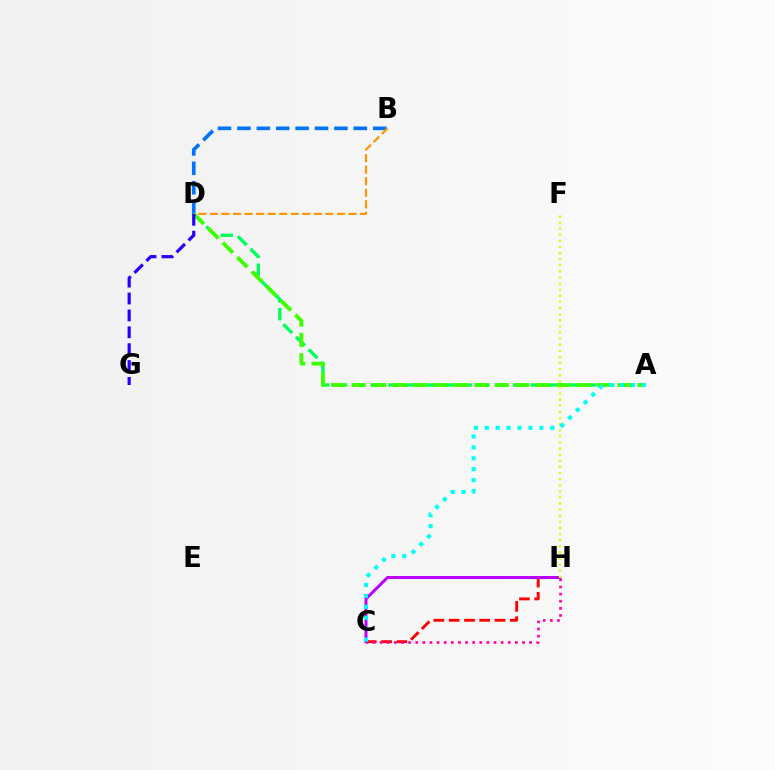{('A', 'D'): [{'color': '#00ff5c', 'line_style': 'dashed', 'thickness': 2.42}, {'color': '#3dff00', 'line_style': 'dashed', 'thickness': 2.78}], ('C', 'H'): [{'color': '#ff0000', 'line_style': 'dashed', 'thickness': 2.08}, {'color': '#ff00ac', 'line_style': 'dotted', 'thickness': 1.93}, {'color': '#b900ff', 'line_style': 'solid', 'thickness': 2.13}], ('B', 'D'): [{'color': '#0074ff', 'line_style': 'dashed', 'thickness': 2.64}, {'color': '#ff9400', 'line_style': 'dashed', 'thickness': 1.57}], ('D', 'G'): [{'color': '#2500ff', 'line_style': 'dashed', 'thickness': 2.29}], ('F', 'H'): [{'color': '#d1ff00', 'line_style': 'dotted', 'thickness': 1.66}], ('A', 'C'): [{'color': '#00fff6', 'line_style': 'dotted', 'thickness': 2.97}]}